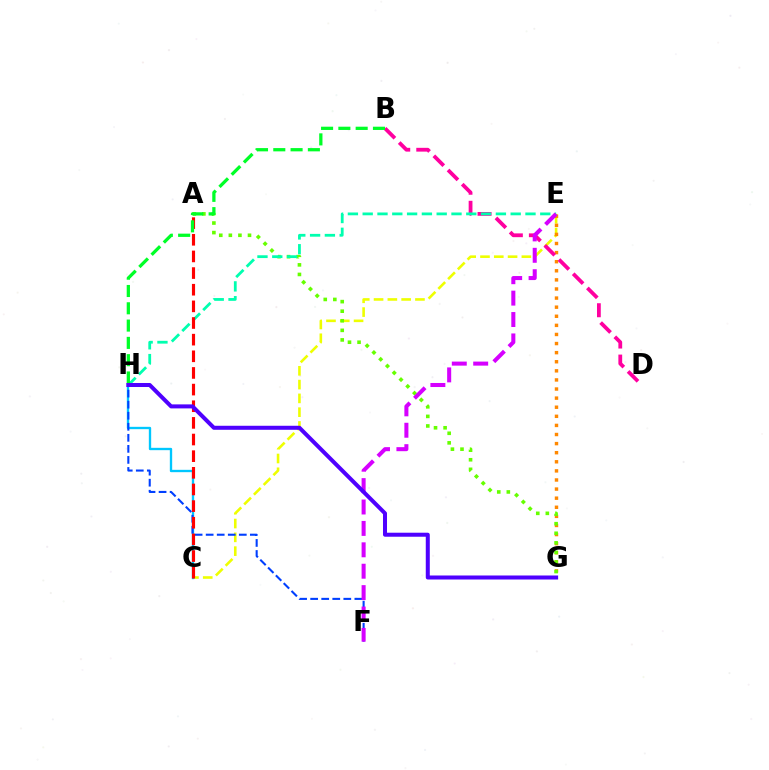{('C', 'E'): [{'color': '#eeff00', 'line_style': 'dashed', 'thickness': 1.87}], ('E', 'G'): [{'color': '#ff8800', 'line_style': 'dotted', 'thickness': 2.47}], ('B', 'D'): [{'color': '#ff00a0', 'line_style': 'dashed', 'thickness': 2.73}], ('C', 'H'): [{'color': '#00c7ff', 'line_style': 'solid', 'thickness': 1.69}], ('F', 'H'): [{'color': '#003fff', 'line_style': 'dashed', 'thickness': 1.5}], ('A', 'G'): [{'color': '#66ff00', 'line_style': 'dotted', 'thickness': 2.6}], ('E', 'H'): [{'color': '#00ffaf', 'line_style': 'dashed', 'thickness': 2.01}], ('A', 'C'): [{'color': '#ff0000', 'line_style': 'dashed', 'thickness': 2.26}], ('B', 'H'): [{'color': '#00ff27', 'line_style': 'dashed', 'thickness': 2.35}], ('E', 'F'): [{'color': '#d600ff', 'line_style': 'dashed', 'thickness': 2.91}], ('G', 'H'): [{'color': '#4f00ff', 'line_style': 'solid', 'thickness': 2.89}]}